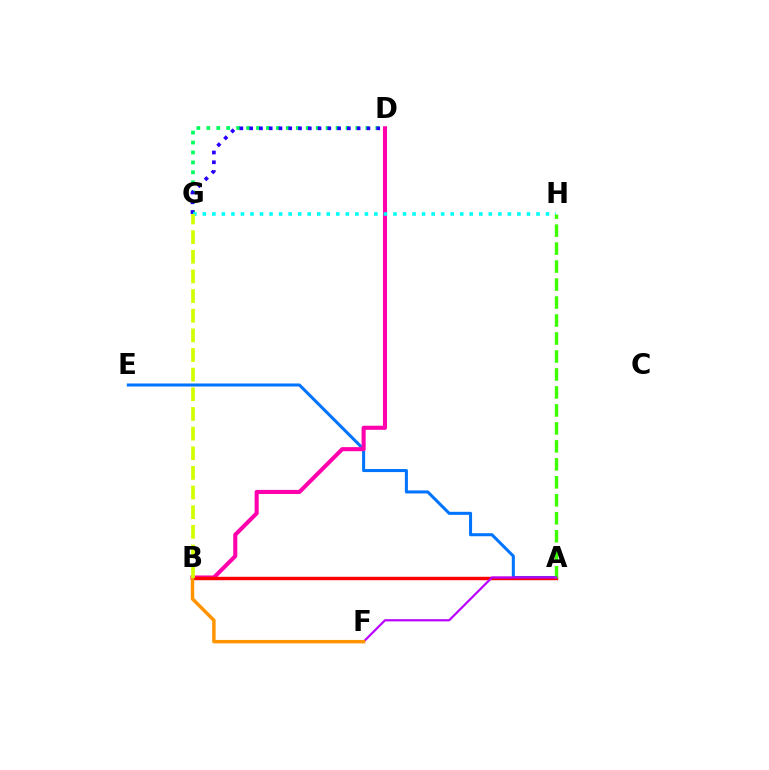{('A', 'E'): [{'color': '#0074ff', 'line_style': 'solid', 'thickness': 2.19}], ('D', 'G'): [{'color': '#00ff5c', 'line_style': 'dotted', 'thickness': 2.7}, {'color': '#2500ff', 'line_style': 'dotted', 'thickness': 2.66}], ('B', 'D'): [{'color': '#ff00ac', 'line_style': 'solid', 'thickness': 2.93}], ('A', 'B'): [{'color': '#ff0000', 'line_style': 'solid', 'thickness': 2.47}], ('G', 'H'): [{'color': '#00fff6', 'line_style': 'dotted', 'thickness': 2.59}], ('A', 'H'): [{'color': '#3dff00', 'line_style': 'dashed', 'thickness': 2.44}], ('A', 'F'): [{'color': '#b900ff', 'line_style': 'solid', 'thickness': 1.59}], ('B', 'F'): [{'color': '#ff9400', 'line_style': 'solid', 'thickness': 2.48}], ('B', 'G'): [{'color': '#d1ff00', 'line_style': 'dashed', 'thickness': 2.67}]}